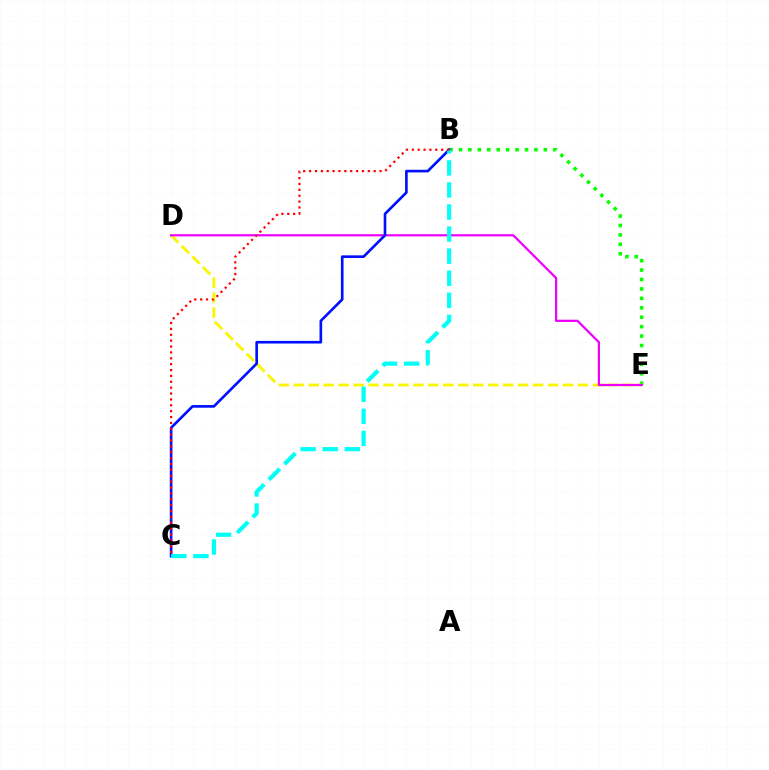{('B', 'E'): [{'color': '#08ff00', 'line_style': 'dotted', 'thickness': 2.56}], ('D', 'E'): [{'color': '#fcf500', 'line_style': 'dashed', 'thickness': 2.03}, {'color': '#ee00ff', 'line_style': 'solid', 'thickness': 1.6}], ('B', 'C'): [{'color': '#0010ff', 'line_style': 'solid', 'thickness': 1.91}, {'color': '#00fff6', 'line_style': 'dashed', 'thickness': 3.0}, {'color': '#ff0000', 'line_style': 'dotted', 'thickness': 1.6}]}